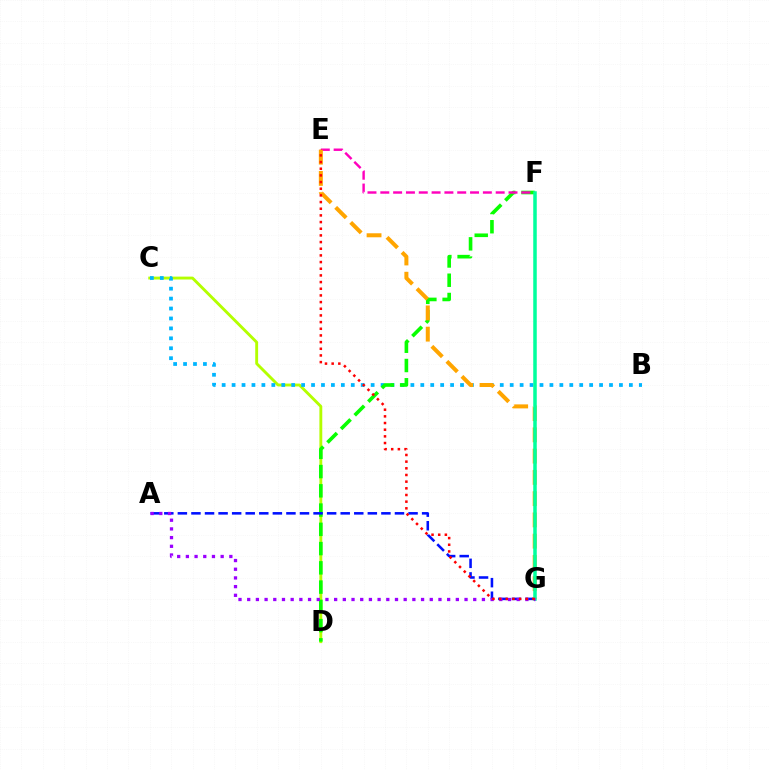{('C', 'D'): [{'color': '#b3ff00', 'line_style': 'solid', 'thickness': 2.07}], ('B', 'C'): [{'color': '#00b5ff', 'line_style': 'dotted', 'thickness': 2.7}], ('D', 'F'): [{'color': '#08ff00', 'line_style': 'dashed', 'thickness': 2.62}], ('A', 'G'): [{'color': '#0010ff', 'line_style': 'dashed', 'thickness': 1.84}, {'color': '#9b00ff', 'line_style': 'dotted', 'thickness': 2.36}], ('E', 'F'): [{'color': '#ff00bd', 'line_style': 'dashed', 'thickness': 1.74}], ('E', 'G'): [{'color': '#ffa500', 'line_style': 'dashed', 'thickness': 2.89}, {'color': '#ff0000', 'line_style': 'dotted', 'thickness': 1.81}], ('F', 'G'): [{'color': '#00ff9d', 'line_style': 'solid', 'thickness': 2.53}]}